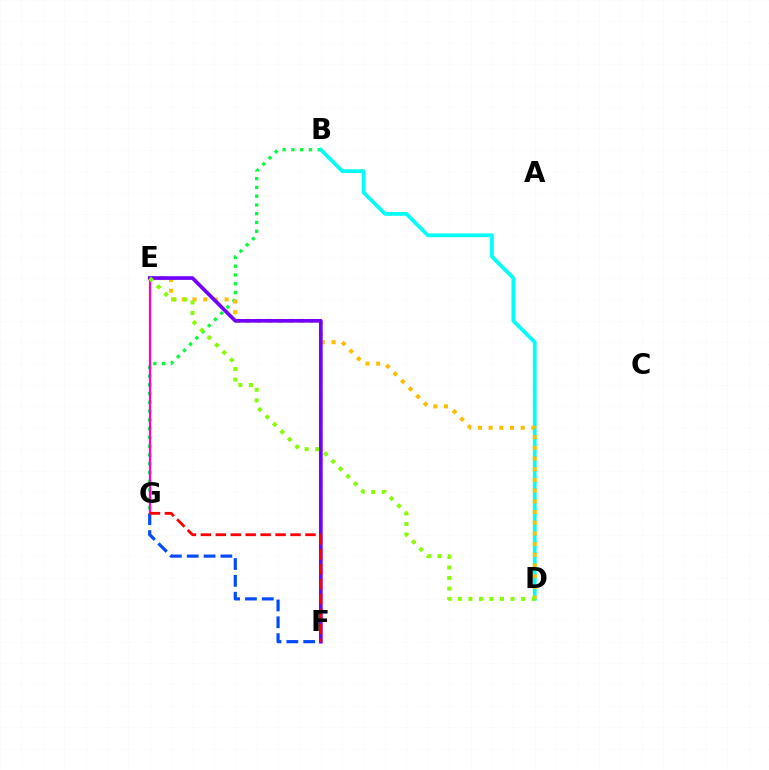{('B', 'G'): [{'color': '#00ff39', 'line_style': 'dotted', 'thickness': 2.38}], ('B', 'D'): [{'color': '#00fff6', 'line_style': 'solid', 'thickness': 2.69}], ('F', 'G'): [{'color': '#004bff', 'line_style': 'dashed', 'thickness': 2.29}, {'color': '#ff0000', 'line_style': 'dashed', 'thickness': 2.03}], ('E', 'G'): [{'color': '#ff00cf', 'line_style': 'solid', 'thickness': 1.61}], ('D', 'E'): [{'color': '#ffbd00', 'line_style': 'dotted', 'thickness': 2.91}, {'color': '#84ff00', 'line_style': 'dotted', 'thickness': 2.86}], ('E', 'F'): [{'color': '#7200ff', 'line_style': 'solid', 'thickness': 2.64}]}